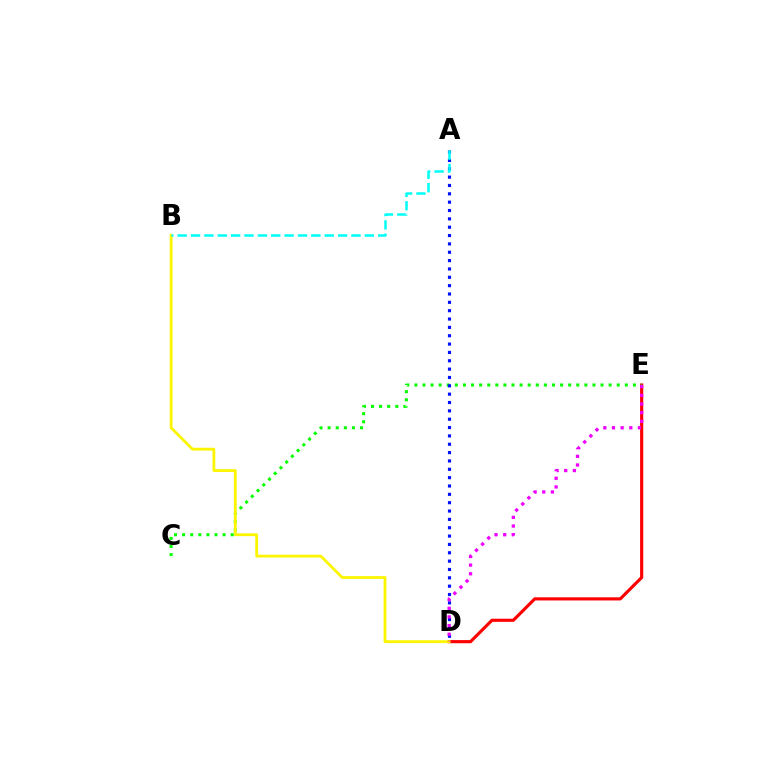{('D', 'E'): [{'color': '#ff0000', 'line_style': 'solid', 'thickness': 2.26}, {'color': '#ee00ff', 'line_style': 'dotted', 'thickness': 2.35}], ('C', 'E'): [{'color': '#08ff00', 'line_style': 'dotted', 'thickness': 2.2}], ('A', 'D'): [{'color': '#0010ff', 'line_style': 'dotted', 'thickness': 2.27}], ('B', 'D'): [{'color': '#fcf500', 'line_style': 'solid', 'thickness': 2.01}], ('A', 'B'): [{'color': '#00fff6', 'line_style': 'dashed', 'thickness': 1.82}]}